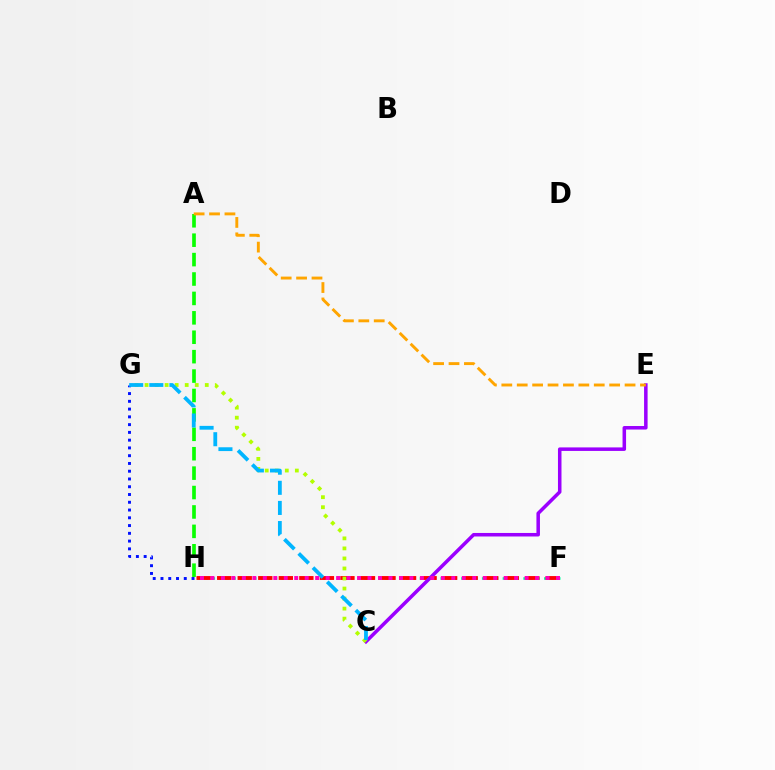{('G', 'H'): [{'color': '#0010ff', 'line_style': 'dotted', 'thickness': 2.11}], ('F', 'H'): [{'color': '#00ff9d', 'line_style': 'dotted', 'thickness': 1.88}, {'color': '#ff0000', 'line_style': 'dashed', 'thickness': 2.79}, {'color': '#ff00bd', 'line_style': 'dotted', 'thickness': 2.85}], ('C', 'E'): [{'color': '#9b00ff', 'line_style': 'solid', 'thickness': 2.54}], ('A', 'H'): [{'color': '#08ff00', 'line_style': 'dashed', 'thickness': 2.64}], ('C', 'G'): [{'color': '#b3ff00', 'line_style': 'dotted', 'thickness': 2.73}, {'color': '#00b5ff', 'line_style': 'dashed', 'thickness': 2.73}], ('A', 'E'): [{'color': '#ffa500', 'line_style': 'dashed', 'thickness': 2.09}]}